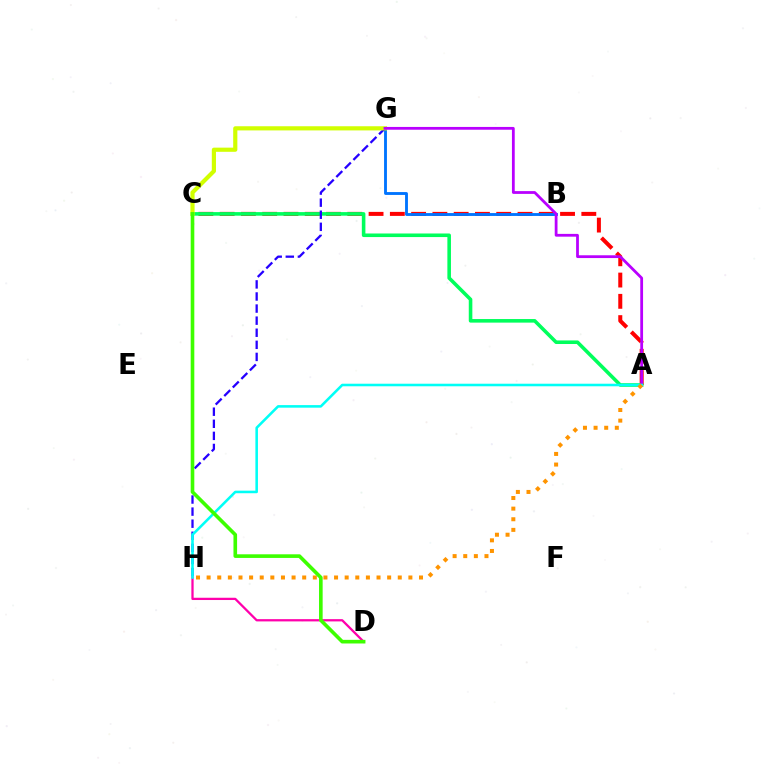{('D', 'H'): [{'color': '#ff00ac', 'line_style': 'solid', 'thickness': 1.63}], ('A', 'C'): [{'color': '#ff0000', 'line_style': 'dashed', 'thickness': 2.89}, {'color': '#00ff5c', 'line_style': 'solid', 'thickness': 2.58}], ('B', 'G'): [{'color': '#0074ff', 'line_style': 'solid', 'thickness': 2.06}], ('G', 'H'): [{'color': '#2500ff', 'line_style': 'dashed', 'thickness': 1.64}], ('C', 'G'): [{'color': '#d1ff00', 'line_style': 'solid', 'thickness': 3.0}], ('A', 'G'): [{'color': '#b900ff', 'line_style': 'solid', 'thickness': 2.0}], ('A', 'H'): [{'color': '#00fff6', 'line_style': 'solid', 'thickness': 1.84}, {'color': '#ff9400', 'line_style': 'dotted', 'thickness': 2.89}], ('C', 'D'): [{'color': '#3dff00', 'line_style': 'solid', 'thickness': 2.61}]}